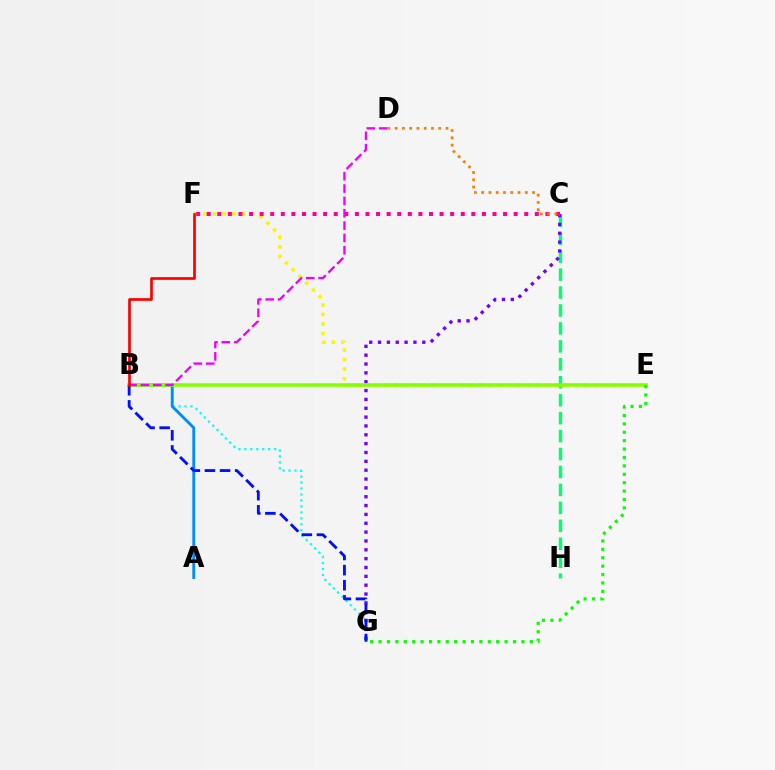{('C', 'H'): [{'color': '#00ff74', 'line_style': 'dashed', 'thickness': 2.44}], ('B', 'G'): [{'color': '#00fff6', 'line_style': 'dotted', 'thickness': 1.62}, {'color': '#0010ff', 'line_style': 'dashed', 'thickness': 2.05}], ('E', 'F'): [{'color': '#fcf500', 'line_style': 'dotted', 'thickness': 2.59}], ('C', 'G'): [{'color': '#7200ff', 'line_style': 'dotted', 'thickness': 2.4}], ('A', 'B'): [{'color': '#008cff', 'line_style': 'solid', 'thickness': 2.07}], ('B', 'E'): [{'color': '#84ff00', 'line_style': 'solid', 'thickness': 2.55}], ('C', 'F'): [{'color': '#ff0094', 'line_style': 'dotted', 'thickness': 2.88}], ('E', 'G'): [{'color': '#08ff00', 'line_style': 'dotted', 'thickness': 2.28}], ('B', 'D'): [{'color': '#ee00ff', 'line_style': 'dashed', 'thickness': 1.68}], ('B', 'F'): [{'color': '#ff0000', 'line_style': 'solid', 'thickness': 1.93}], ('C', 'D'): [{'color': '#ff7c00', 'line_style': 'dotted', 'thickness': 1.98}]}